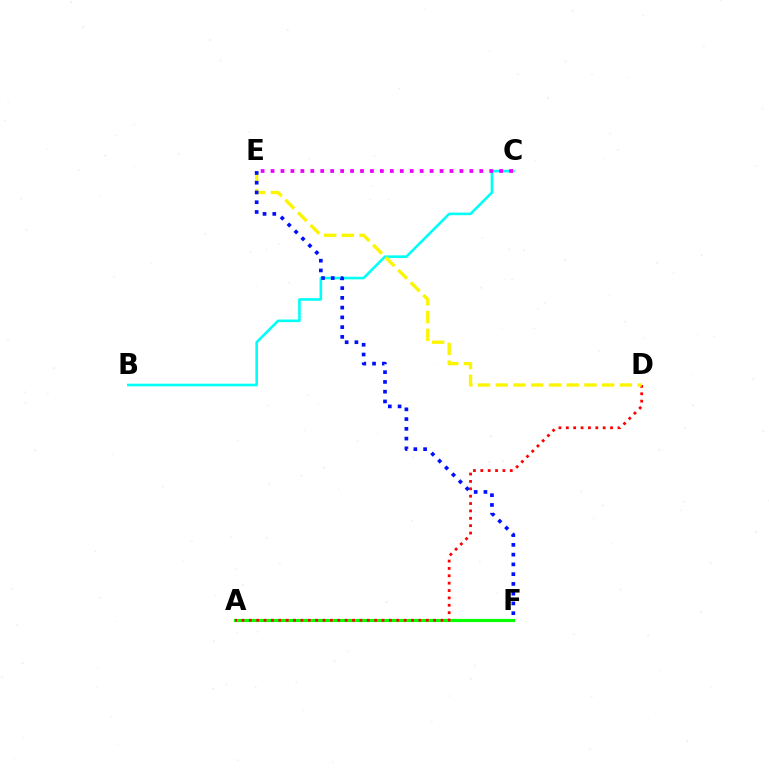{('A', 'F'): [{'color': '#08ff00', 'line_style': 'solid', 'thickness': 2.26}], ('A', 'D'): [{'color': '#ff0000', 'line_style': 'dotted', 'thickness': 2.0}], ('B', 'C'): [{'color': '#00fff6', 'line_style': 'solid', 'thickness': 1.87}], ('C', 'E'): [{'color': '#ee00ff', 'line_style': 'dotted', 'thickness': 2.7}], ('D', 'E'): [{'color': '#fcf500', 'line_style': 'dashed', 'thickness': 2.41}], ('E', 'F'): [{'color': '#0010ff', 'line_style': 'dotted', 'thickness': 2.65}]}